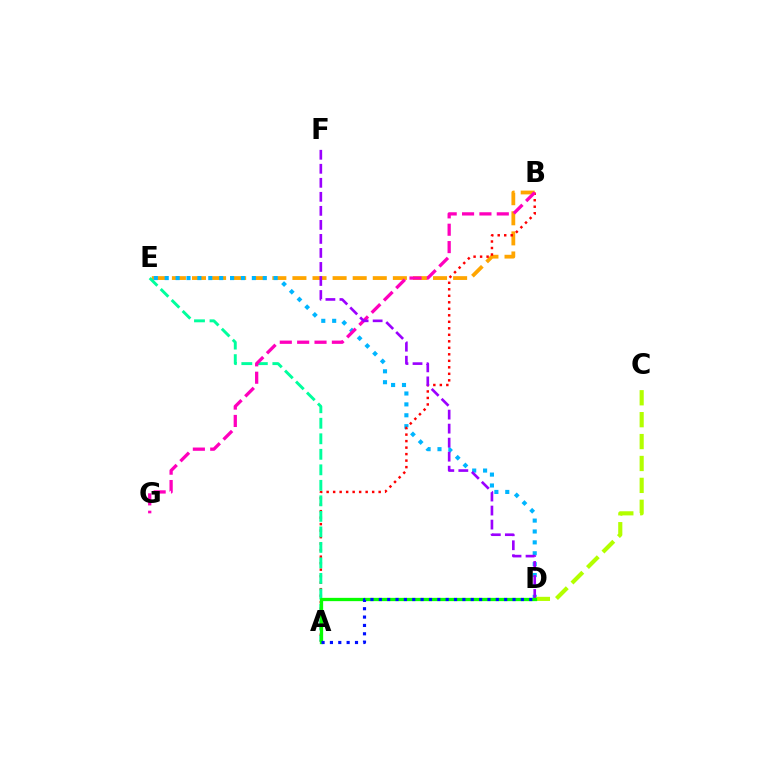{('B', 'E'): [{'color': '#ffa500', 'line_style': 'dashed', 'thickness': 2.73}], ('D', 'E'): [{'color': '#00b5ff', 'line_style': 'dotted', 'thickness': 2.96}], ('A', 'B'): [{'color': '#ff0000', 'line_style': 'dotted', 'thickness': 1.77}], ('A', 'E'): [{'color': '#00ff9d', 'line_style': 'dashed', 'thickness': 2.11}], ('B', 'G'): [{'color': '#ff00bd', 'line_style': 'dashed', 'thickness': 2.36}], ('C', 'D'): [{'color': '#b3ff00', 'line_style': 'dashed', 'thickness': 2.98}], ('D', 'F'): [{'color': '#9b00ff', 'line_style': 'dashed', 'thickness': 1.91}], ('A', 'D'): [{'color': '#08ff00', 'line_style': 'solid', 'thickness': 2.37}, {'color': '#0010ff', 'line_style': 'dotted', 'thickness': 2.27}]}